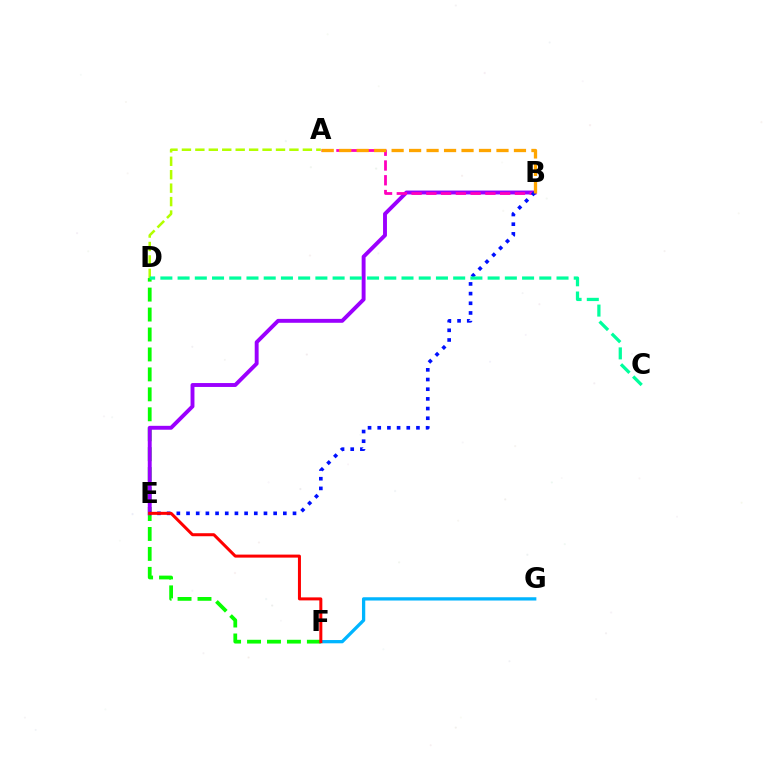{('A', 'D'): [{'color': '#b3ff00', 'line_style': 'dashed', 'thickness': 1.83}], ('F', 'G'): [{'color': '#00b5ff', 'line_style': 'solid', 'thickness': 2.36}], ('D', 'F'): [{'color': '#08ff00', 'line_style': 'dashed', 'thickness': 2.71}], ('B', 'E'): [{'color': '#9b00ff', 'line_style': 'solid', 'thickness': 2.81}, {'color': '#0010ff', 'line_style': 'dotted', 'thickness': 2.63}], ('A', 'B'): [{'color': '#ff00bd', 'line_style': 'dashed', 'thickness': 2.01}, {'color': '#ffa500', 'line_style': 'dashed', 'thickness': 2.37}], ('E', 'F'): [{'color': '#ff0000', 'line_style': 'solid', 'thickness': 2.17}], ('C', 'D'): [{'color': '#00ff9d', 'line_style': 'dashed', 'thickness': 2.34}]}